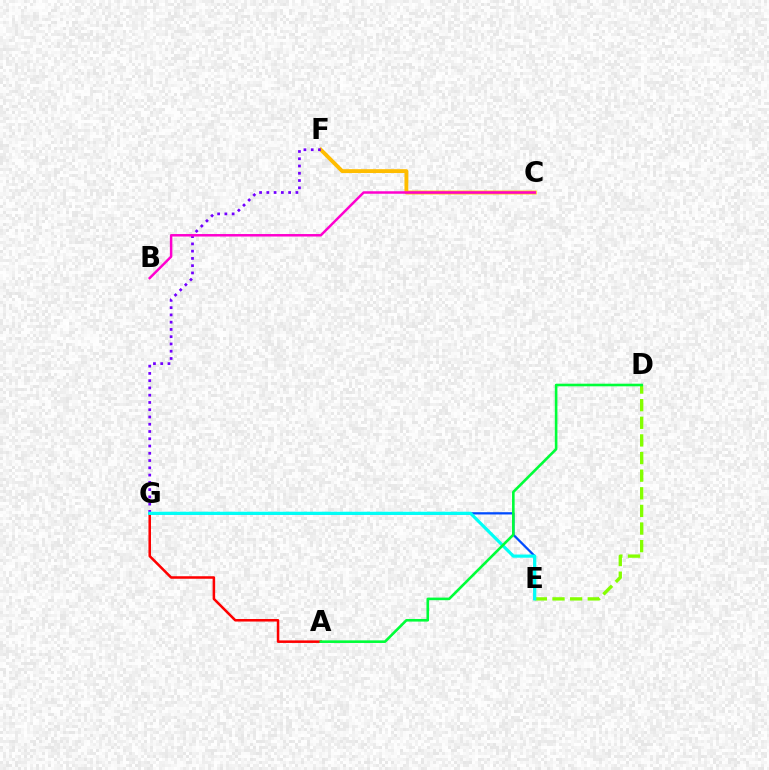{('A', 'G'): [{'color': '#ff0000', 'line_style': 'solid', 'thickness': 1.82}], ('C', 'F'): [{'color': '#ffbd00', 'line_style': 'solid', 'thickness': 2.78}], ('E', 'G'): [{'color': '#004bff', 'line_style': 'solid', 'thickness': 1.63}, {'color': '#00fff6', 'line_style': 'solid', 'thickness': 2.28}], ('D', 'E'): [{'color': '#84ff00', 'line_style': 'dashed', 'thickness': 2.39}], ('F', 'G'): [{'color': '#7200ff', 'line_style': 'dotted', 'thickness': 1.97}], ('B', 'C'): [{'color': '#ff00cf', 'line_style': 'solid', 'thickness': 1.79}], ('A', 'D'): [{'color': '#00ff39', 'line_style': 'solid', 'thickness': 1.88}]}